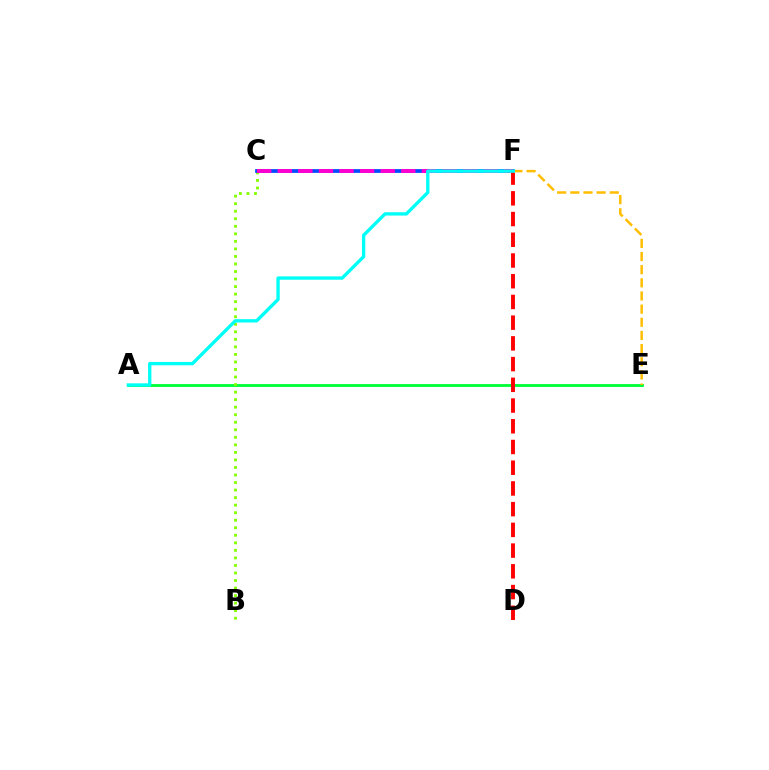{('C', 'F'): [{'color': '#7200ff', 'line_style': 'dashed', 'thickness': 1.54}, {'color': '#004bff', 'line_style': 'solid', 'thickness': 2.68}, {'color': '#ff00cf', 'line_style': 'dashed', 'thickness': 2.8}], ('A', 'E'): [{'color': '#00ff39', 'line_style': 'solid', 'thickness': 2.04}], ('B', 'C'): [{'color': '#84ff00', 'line_style': 'dotted', 'thickness': 2.05}], ('D', 'F'): [{'color': '#ff0000', 'line_style': 'dashed', 'thickness': 2.82}], ('E', 'F'): [{'color': '#ffbd00', 'line_style': 'dashed', 'thickness': 1.79}], ('A', 'F'): [{'color': '#00fff6', 'line_style': 'solid', 'thickness': 2.4}]}